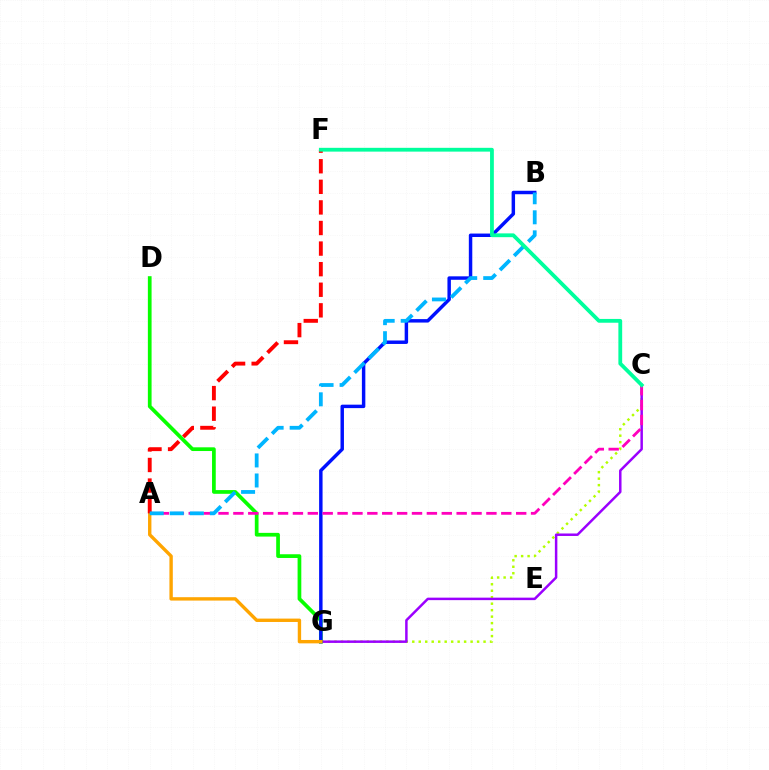{('C', 'G'): [{'color': '#b3ff00', 'line_style': 'dotted', 'thickness': 1.76}, {'color': '#9b00ff', 'line_style': 'solid', 'thickness': 1.79}], ('D', 'G'): [{'color': '#08ff00', 'line_style': 'solid', 'thickness': 2.68}], ('B', 'G'): [{'color': '#0010ff', 'line_style': 'solid', 'thickness': 2.49}], ('A', 'C'): [{'color': '#ff00bd', 'line_style': 'dashed', 'thickness': 2.02}], ('A', 'G'): [{'color': '#ffa500', 'line_style': 'solid', 'thickness': 2.43}], ('A', 'F'): [{'color': '#ff0000', 'line_style': 'dashed', 'thickness': 2.8}], ('A', 'B'): [{'color': '#00b5ff', 'line_style': 'dashed', 'thickness': 2.72}], ('C', 'F'): [{'color': '#00ff9d', 'line_style': 'solid', 'thickness': 2.73}]}